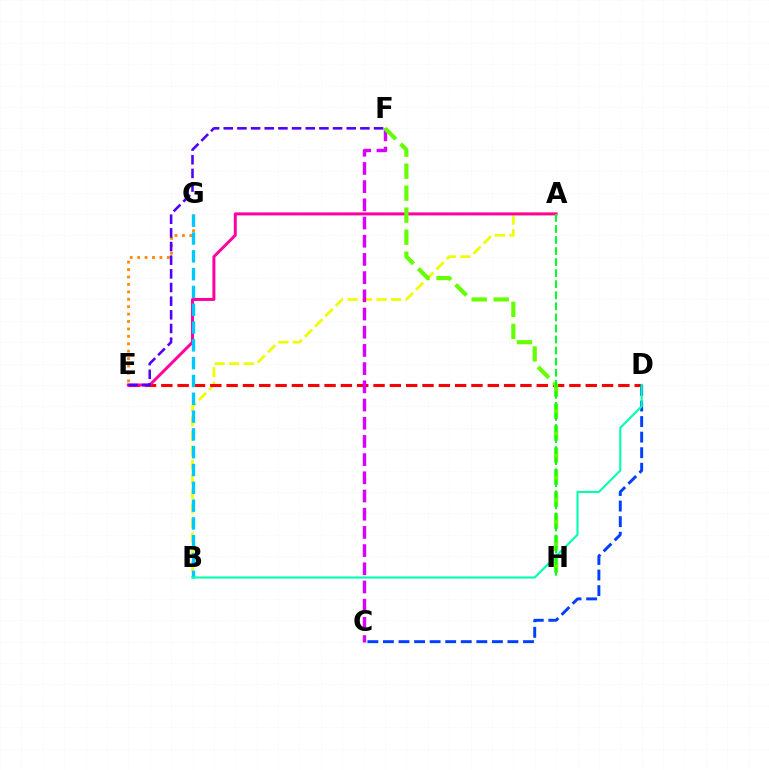{('A', 'B'): [{'color': '#eeff00', 'line_style': 'dashed', 'thickness': 1.97}], ('D', 'E'): [{'color': '#ff0000', 'line_style': 'dashed', 'thickness': 2.22}], ('E', 'G'): [{'color': '#ff8800', 'line_style': 'dotted', 'thickness': 2.02}], ('A', 'E'): [{'color': '#ff00a0', 'line_style': 'solid', 'thickness': 2.15}], ('B', 'G'): [{'color': '#00c7ff', 'line_style': 'dashed', 'thickness': 2.42}], ('C', 'D'): [{'color': '#003fff', 'line_style': 'dashed', 'thickness': 2.11}], ('C', 'F'): [{'color': '#d600ff', 'line_style': 'dashed', 'thickness': 2.47}], ('E', 'F'): [{'color': '#4f00ff', 'line_style': 'dashed', 'thickness': 1.86}], ('B', 'D'): [{'color': '#00ffaf', 'line_style': 'solid', 'thickness': 1.51}], ('F', 'H'): [{'color': '#66ff00', 'line_style': 'dashed', 'thickness': 2.99}], ('A', 'H'): [{'color': '#00ff27', 'line_style': 'dashed', 'thickness': 1.5}]}